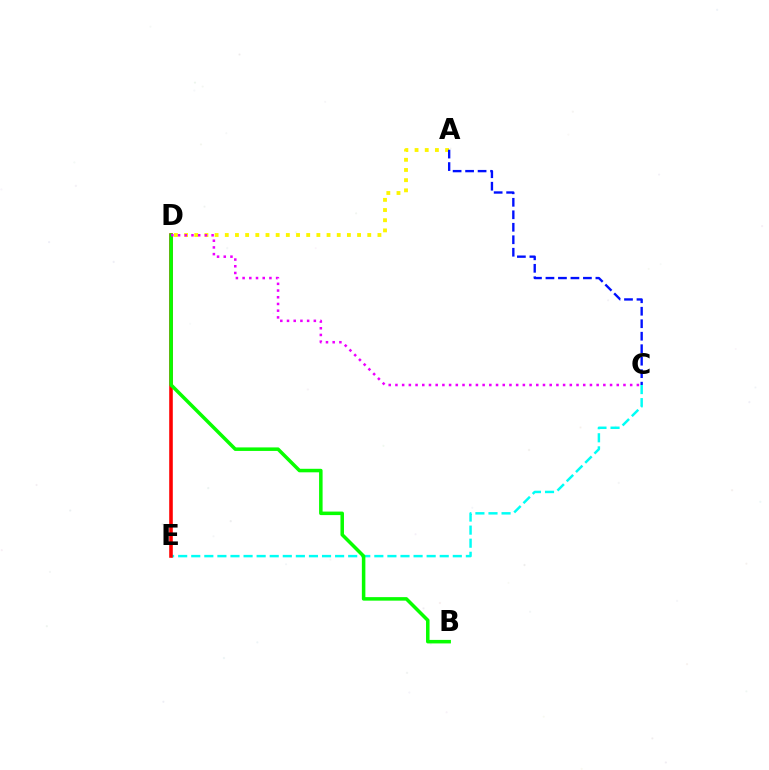{('C', 'E'): [{'color': '#00fff6', 'line_style': 'dashed', 'thickness': 1.78}], ('A', 'D'): [{'color': '#fcf500', 'line_style': 'dotted', 'thickness': 2.76}], ('A', 'C'): [{'color': '#0010ff', 'line_style': 'dashed', 'thickness': 1.7}], ('D', 'E'): [{'color': '#ff0000', 'line_style': 'solid', 'thickness': 2.58}], ('B', 'D'): [{'color': '#08ff00', 'line_style': 'solid', 'thickness': 2.53}], ('C', 'D'): [{'color': '#ee00ff', 'line_style': 'dotted', 'thickness': 1.82}]}